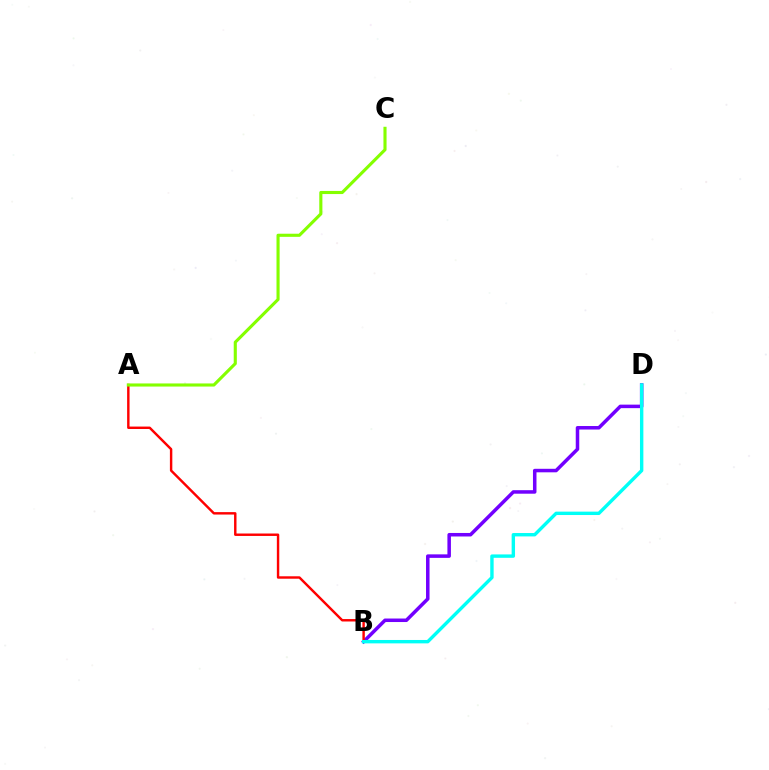{('B', 'D'): [{'color': '#7200ff', 'line_style': 'solid', 'thickness': 2.53}, {'color': '#00fff6', 'line_style': 'solid', 'thickness': 2.44}], ('A', 'B'): [{'color': '#ff0000', 'line_style': 'solid', 'thickness': 1.75}], ('A', 'C'): [{'color': '#84ff00', 'line_style': 'solid', 'thickness': 2.24}]}